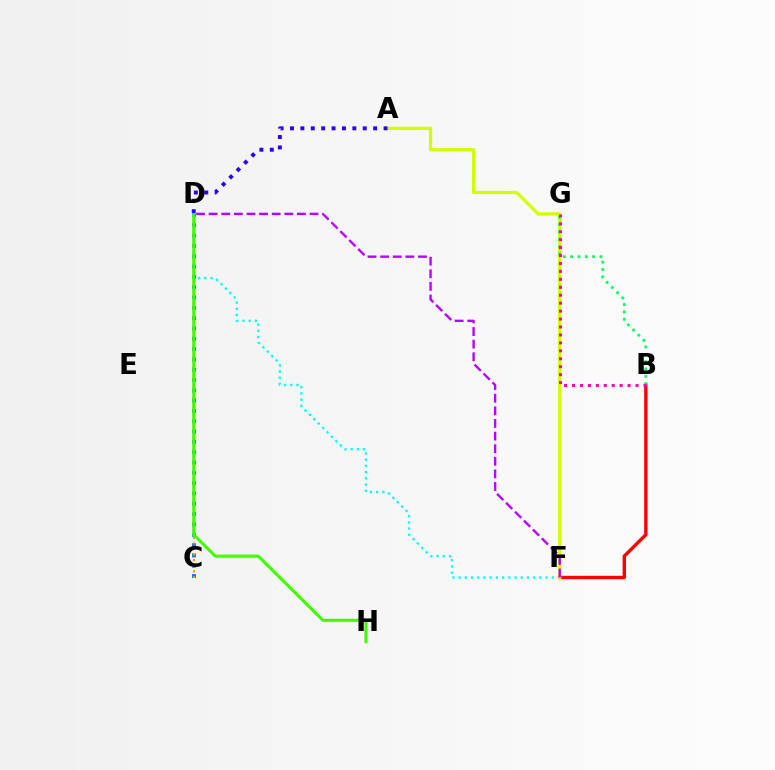{('C', 'D'): [{'color': '#0074ff', 'line_style': 'dotted', 'thickness': 2.8}, {'color': '#ff9400', 'line_style': 'dotted', 'thickness': 1.52}], ('D', 'F'): [{'color': '#00fff6', 'line_style': 'dotted', 'thickness': 1.69}, {'color': '#b900ff', 'line_style': 'dashed', 'thickness': 1.71}], ('D', 'H'): [{'color': '#3dff00', 'line_style': 'solid', 'thickness': 2.2}], ('B', 'F'): [{'color': '#ff0000', 'line_style': 'solid', 'thickness': 2.43}], ('A', 'F'): [{'color': '#d1ff00', 'line_style': 'solid', 'thickness': 2.3}], ('A', 'D'): [{'color': '#2500ff', 'line_style': 'dotted', 'thickness': 2.82}], ('B', 'G'): [{'color': '#00ff5c', 'line_style': 'dotted', 'thickness': 1.99}, {'color': '#ff00ac', 'line_style': 'dotted', 'thickness': 2.16}]}